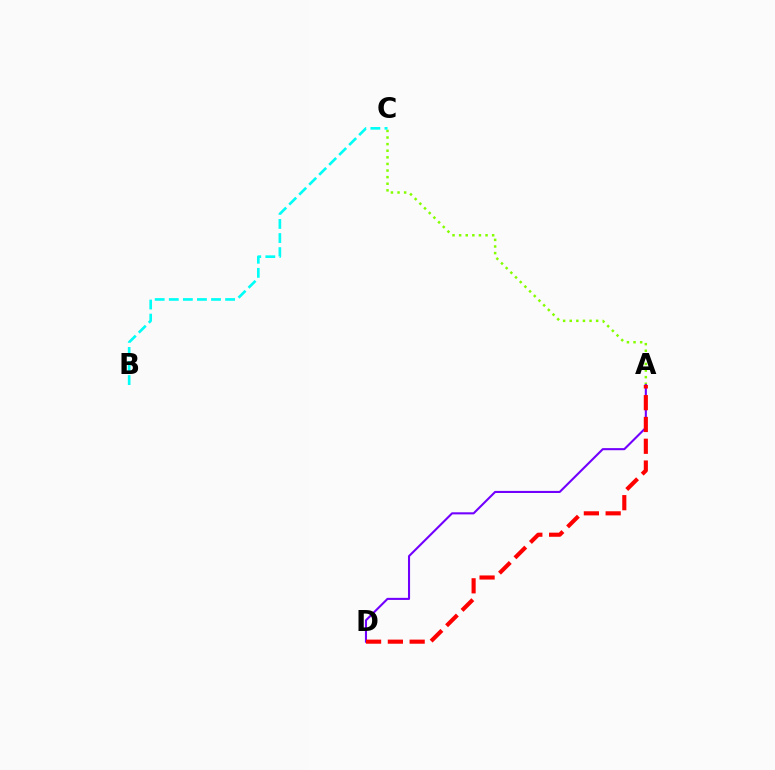{('A', 'C'): [{'color': '#84ff00', 'line_style': 'dotted', 'thickness': 1.79}], ('A', 'D'): [{'color': '#7200ff', 'line_style': 'solid', 'thickness': 1.51}, {'color': '#ff0000', 'line_style': 'dashed', 'thickness': 2.96}], ('B', 'C'): [{'color': '#00fff6', 'line_style': 'dashed', 'thickness': 1.91}]}